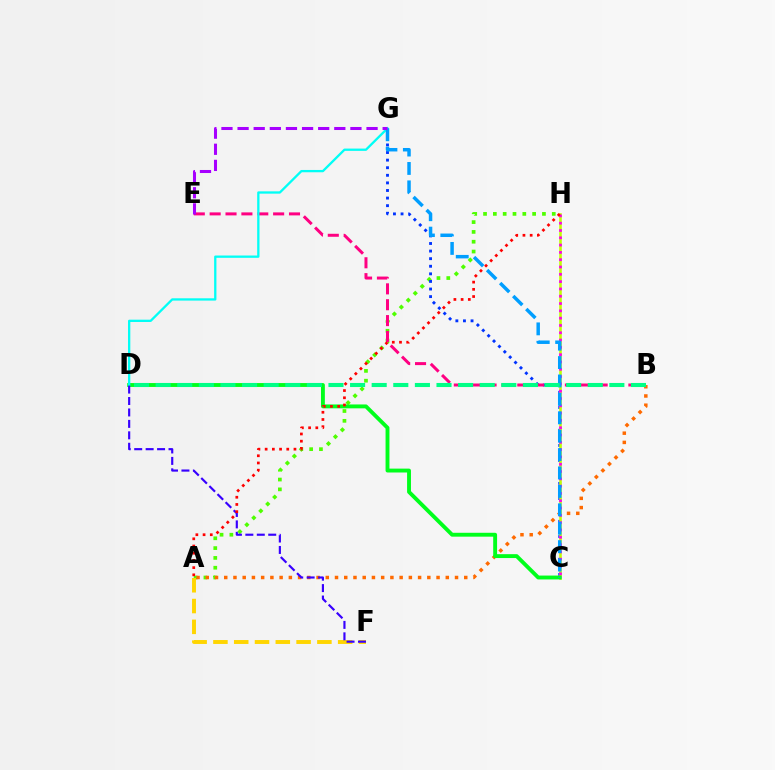{('A', 'H'): [{'color': '#4fff00', 'line_style': 'dotted', 'thickness': 2.67}, {'color': '#ff0000', 'line_style': 'dotted', 'thickness': 1.96}], ('A', 'B'): [{'color': '#ff6a00', 'line_style': 'dotted', 'thickness': 2.51}], ('C', 'G'): [{'color': '#0033ff', 'line_style': 'dotted', 'thickness': 2.06}, {'color': '#009eff', 'line_style': 'dashed', 'thickness': 2.5}], ('B', 'E'): [{'color': '#ff0082', 'line_style': 'dashed', 'thickness': 2.16}], ('C', 'H'): [{'color': '#bfff00', 'line_style': 'solid', 'thickness': 1.85}, {'color': '#ff00ed', 'line_style': 'dotted', 'thickness': 1.98}], ('A', 'F'): [{'color': '#ffd500', 'line_style': 'dashed', 'thickness': 2.82}], ('C', 'D'): [{'color': '#00ff1b', 'line_style': 'solid', 'thickness': 2.8}], ('D', 'G'): [{'color': '#00fff6', 'line_style': 'solid', 'thickness': 1.66}], ('D', 'F'): [{'color': '#3700ff', 'line_style': 'dashed', 'thickness': 1.55}], ('E', 'G'): [{'color': '#a700ff', 'line_style': 'dashed', 'thickness': 2.19}], ('B', 'D'): [{'color': '#00ff86', 'line_style': 'dashed', 'thickness': 2.94}]}